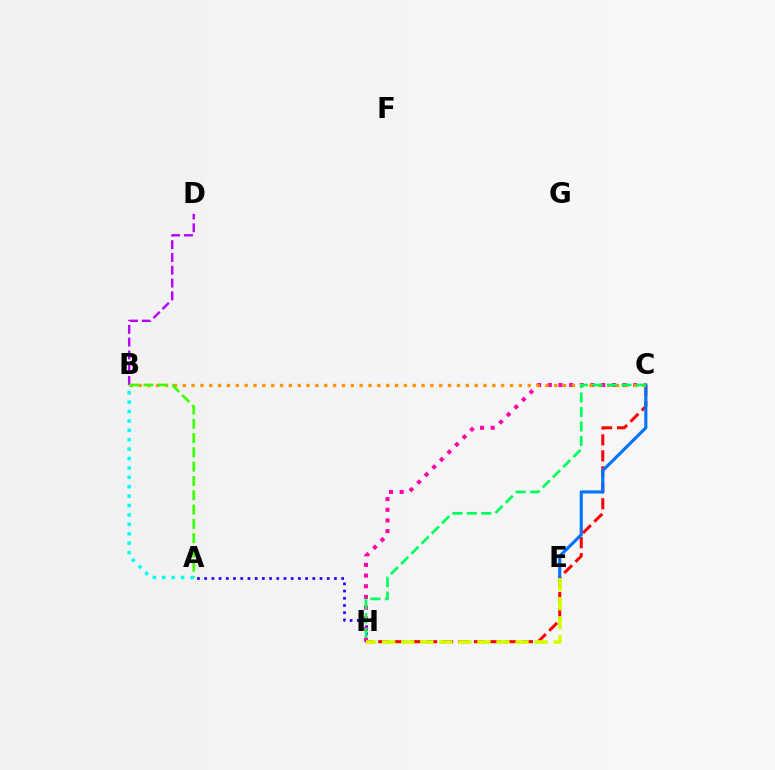{('B', 'D'): [{'color': '#b900ff', 'line_style': 'dashed', 'thickness': 1.74}], ('C', 'H'): [{'color': '#ff0000', 'line_style': 'dashed', 'thickness': 2.17}, {'color': '#ff00ac', 'line_style': 'dotted', 'thickness': 2.9}, {'color': '#00ff5c', 'line_style': 'dashed', 'thickness': 1.96}], ('A', 'H'): [{'color': '#2500ff', 'line_style': 'dotted', 'thickness': 1.96}], ('C', 'E'): [{'color': '#0074ff', 'line_style': 'solid', 'thickness': 2.26}], ('B', 'C'): [{'color': '#ff9400', 'line_style': 'dotted', 'thickness': 2.4}], ('A', 'B'): [{'color': '#3dff00', 'line_style': 'dashed', 'thickness': 1.94}, {'color': '#00fff6', 'line_style': 'dotted', 'thickness': 2.55}], ('E', 'H'): [{'color': '#d1ff00', 'line_style': 'dashed', 'thickness': 2.59}]}